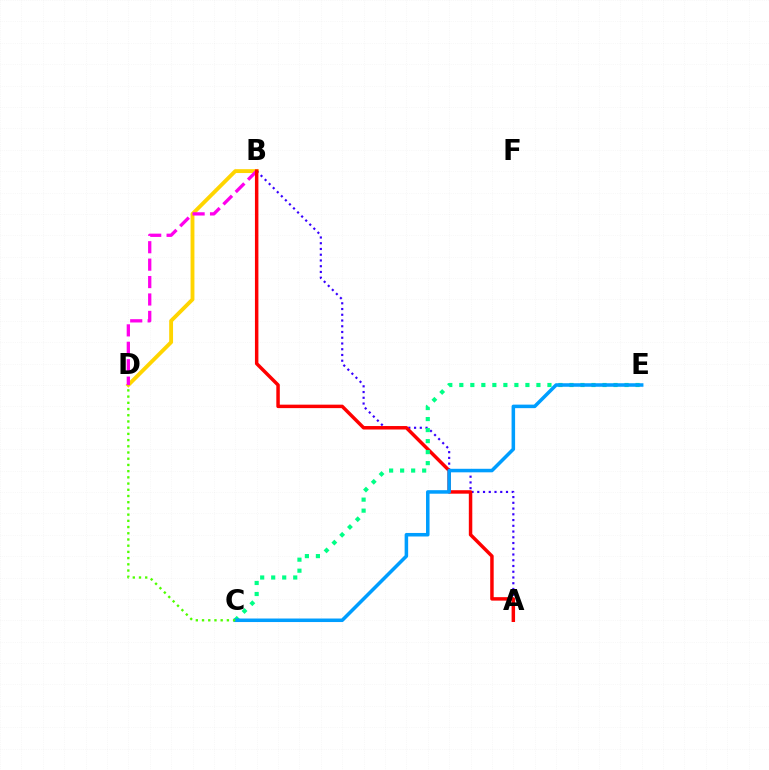{('B', 'D'): [{'color': '#ffd500', 'line_style': 'solid', 'thickness': 2.78}, {'color': '#ff00ed', 'line_style': 'dashed', 'thickness': 2.37}], ('A', 'B'): [{'color': '#3700ff', 'line_style': 'dotted', 'thickness': 1.56}, {'color': '#ff0000', 'line_style': 'solid', 'thickness': 2.5}], ('C', 'E'): [{'color': '#00ff86', 'line_style': 'dotted', 'thickness': 2.99}, {'color': '#009eff', 'line_style': 'solid', 'thickness': 2.54}], ('C', 'D'): [{'color': '#4fff00', 'line_style': 'dotted', 'thickness': 1.69}]}